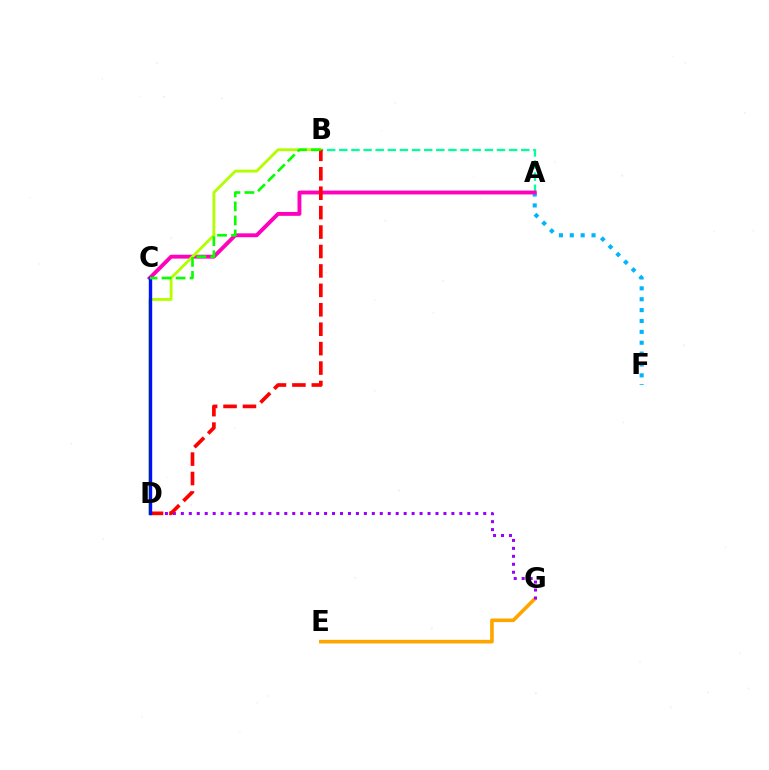{('A', 'F'): [{'color': '#00b5ff', 'line_style': 'dotted', 'thickness': 2.96}], ('A', 'B'): [{'color': '#00ff9d', 'line_style': 'dashed', 'thickness': 1.65}], ('A', 'C'): [{'color': '#ff00bd', 'line_style': 'solid', 'thickness': 2.79}], ('E', 'G'): [{'color': '#ffa500', 'line_style': 'solid', 'thickness': 2.61}], ('B', 'D'): [{'color': '#b3ff00', 'line_style': 'solid', 'thickness': 2.05}, {'color': '#ff0000', 'line_style': 'dashed', 'thickness': 2.64}], ('D', 'G'): [{'color': '#9b00ff', 'line_style': 'dotted', 'thickness': 2.16}], ('C', 'D'): [{'color': '#0010ff', 'line_style': 'solid', 'thickness': 2.44}], ('B', 'C'): [{'color': '#08ff00', 'line_style': 'dashed', 'thickness': 1.91}]}